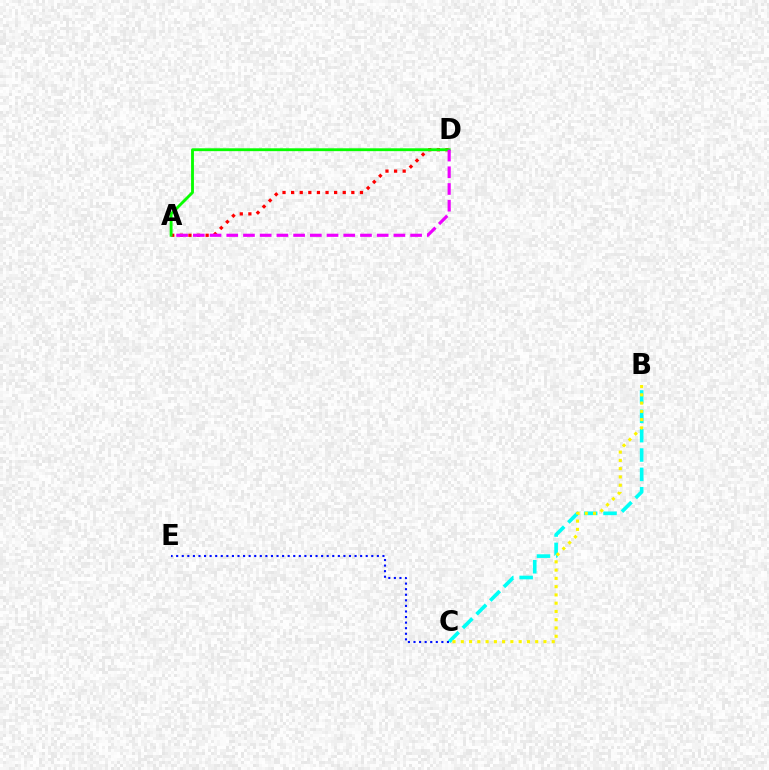{('A', 'D'): [{'color': '#ff0000', 'line_style': 'dotted', 'thickness': 2.34}, {'color': '#08ff00', 'line_style': 'solid', 'thickness': 2.06}, {'color': '#ee00ff', 'line_style': 'dashed', 'thickness': 2.27}], ('B', 'C'): [{'color': '#00fff6', 'line_style': 'dashed', 'thickness': 2.63}, {'color': '#fcf500', 'line_style': 'dotted', 'thickness': 2.25}], ('C', 'E'): [{'color': '#0010ff', 'line_style': 'dotted', 'thickness': 1.51}]}